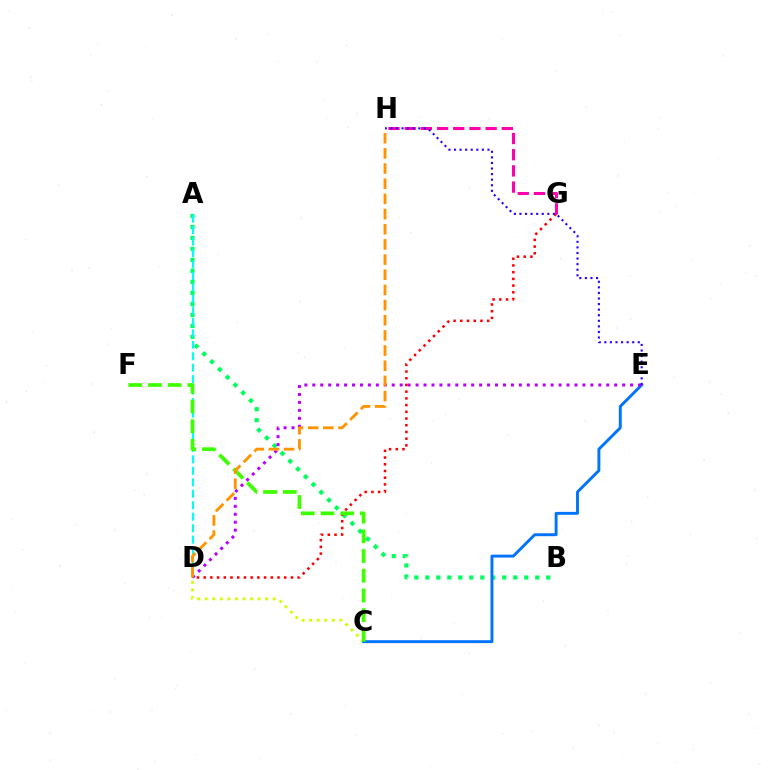{('A', 'B'): [{'color': '#00ff5c', 'line_style': 'dotted', 'thickness': 2.99}], ('C', 'D'): [{'color': '#d1ff00', 'line_style': 'dotted', 'thickness': 2.05}], ('D', 'G'): [{'color': '#ff0000', 'line_style': 'dotted', 'thickness': 1.82}], ('A', 'D'): [{'color': '#00fff6', 'line_style': 'dashed', 'thickness': 1.56}], ('G', 'H'): [{'color': '#ff00ac', 'line_style': 'dashed', 'thickness': 2.2}], ('C', 'E'): [{'color': '#0074ff', 'line_style': 'solid', 'thickness': 2.1}], ('D', 'E'): [{'color': '#b900ff', 'line_style': 'dotted', 'thickness': 2.16}], ('E', 'H'): [{'color': '#2500ff', 'line_style': 'dotted', 'thickness': 1.51}], ('C', 'F'): [{'color': '#3dff00', 'line_style': 'dashed', 'thickness': 2.68}], ('D', 'H'): [{'color': '#ff9400', 'line_style': 'dashed', 'thickness': 2.06}]}